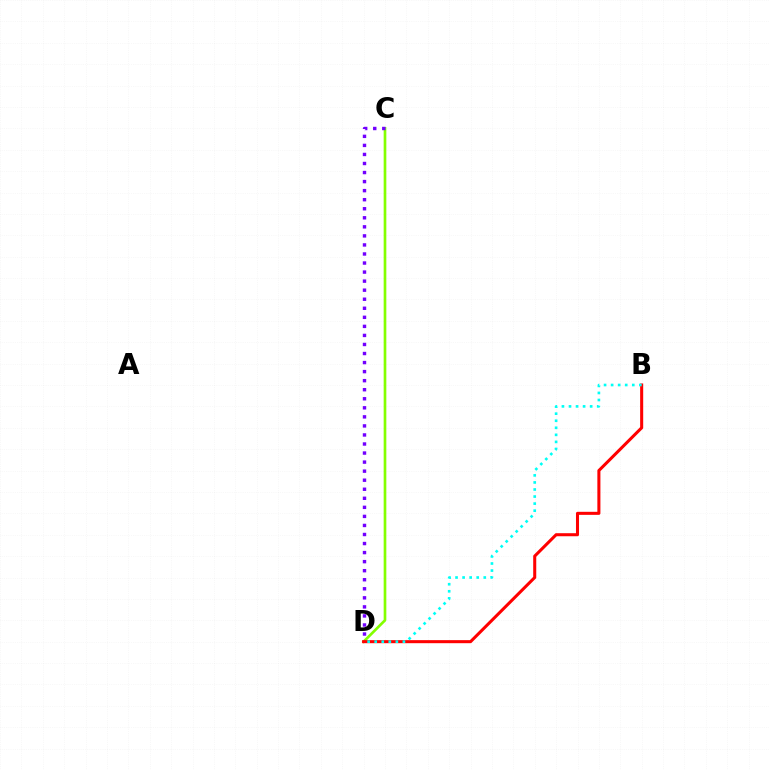{('C', 'D'): [{'color': '#84ff00', 'line_style': 'solid', 'thickness': 1.93}, {'color': '#7200ff', 'line_style': 'dotted', 'thickness': 2.46}], ('B', 'D'): [{'color': '#ff0000', 'line_style': 'solid', 'thickness': 2.19}, {'color': '#00fff6', 'line_style': 'dotted', 'thickness': 1.92}]}